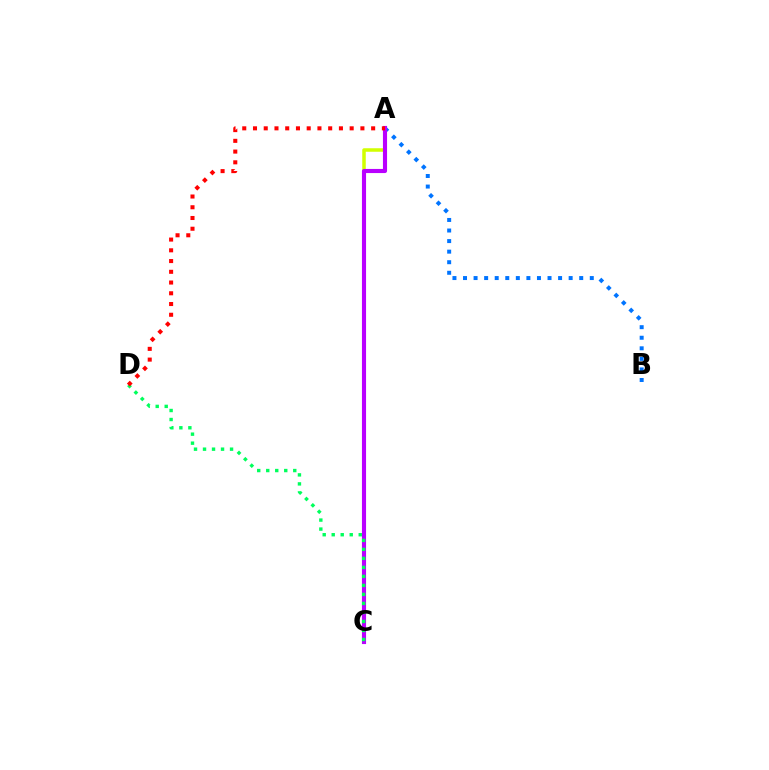{('A', 'B'): [{'color': '#0074ff', 'line_style': 'dotted', 'thickness': 2.87}], ('A', 'C'): [{'color': '#d1ff00', 'line_style': 'solid', 'thickness': 2.53}, {'color': '#b900ff', 'line_style': 'solid', 'thickness': 2.96}], ('C', 'D'): [{'color': '#00ff5c', 'line_style': 'dotted', 'thickness': 2.45}], ('A', 'D'): [{'color': '#ff0000', 'line_style': 'dotted', 'thickness': 2.92}]}